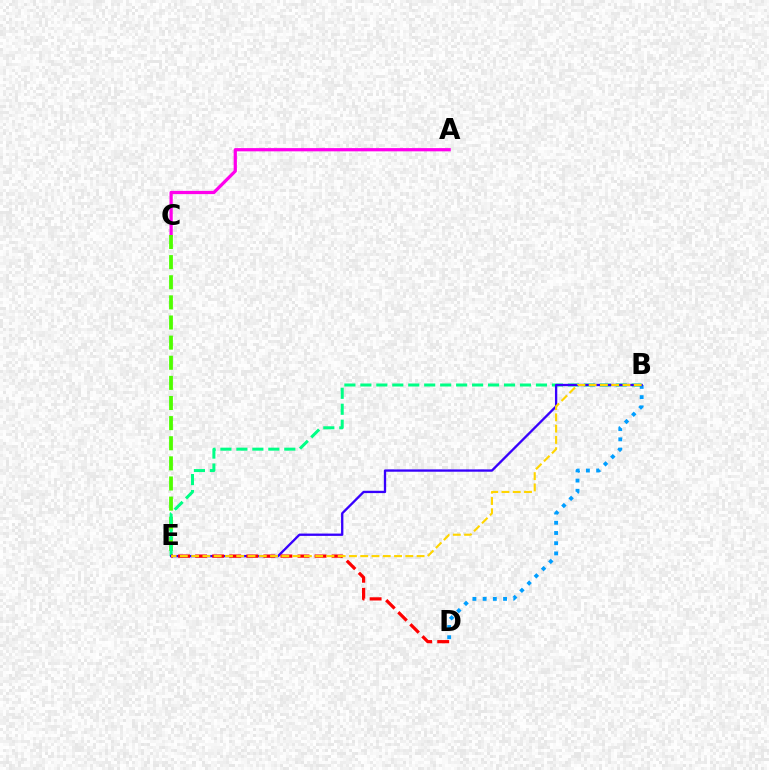{('A', 'C'): [{'color': '#ff00ed', 'line_style': 'solid', 'thickness': 2.33}], ('C', 'E'): [{'color': '#4fff00', 'line_style': 'dashed', 'thickness': 2.73}], ('B', 'E'): [{'color': '#00ff86', 'line_style': 'dashed', 'thickness': 2.17}, {'color': '#3700ff', 'line_style': 'solid', 'thickness': 1.67}, {'color': '#ffd500', 'line_style': 'dashed', 'thickness': 1.53}], ('B', 'D'): [{'color': '#009eff', 'line_style': 'dotted', 'thickness': 2.77}], ('D', 'E'): [{'color': '#ff0000', 'line_style': 'dashed', 'thickness': 2.32}]}